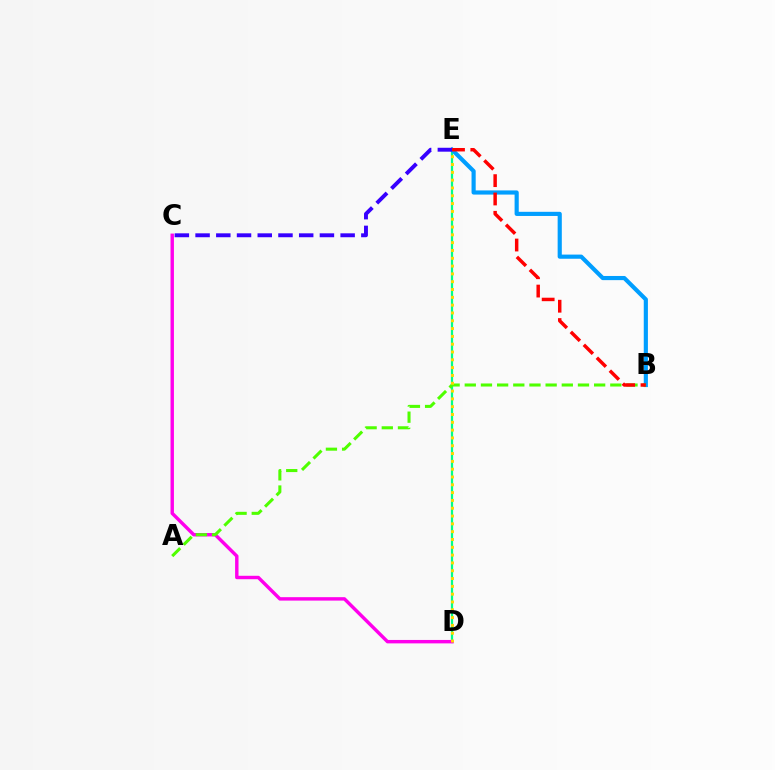{('D', 'E'): [{'color': '#00ff86', 'line_style': 'solid', 'thickness': 1.61}, {'color': '#ffd500', 'line_style': 'dotted', 'thickness': 2.12}], ('B', 'E'): [{'color': '#009eff', 'line_style': 'solid', 'thickness': 2.99}, {'color': '#ff0000', 'line_style': 'dashed', 'thickness': 2.49}], ('C', 'D'): [{'color': '#ff00ed', 'line_style': 'solid', 'thickness': 2.46}], ('A', 'B'): [{'color': '#4fff00', 'line_style': 'dashed', 'thickness': 2.2}], ('C', 'E'): [{'color': '#3700ff', 'line_style': 'dashed', 'thickness': 2.82}]}